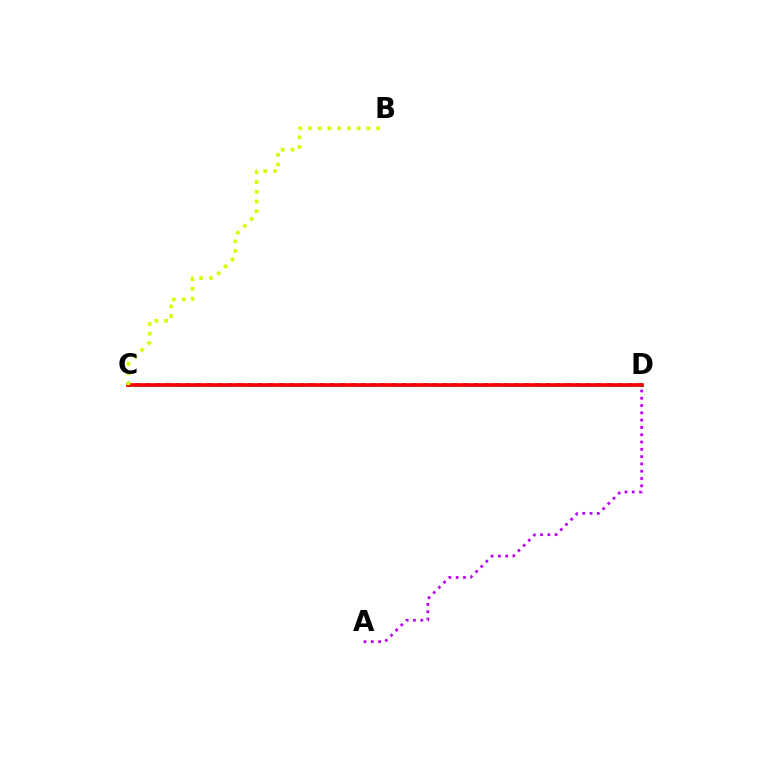{('C', 'D'): [{'color': '#00ff5c', 'line_style': 'solid', 'thickness': 2.11}, {'color': '#0074ff', 'line_style': 'dotted', 'thickness': 2.79}, {'color': '#ff0000', 'line_style': 'solid', 'thickness': 2.63}], ('B', 'C'): [{'color': '#d1ff00', 'line_style': 'dotted', 'thickness': 2.64}], ('A', 'D'): [{'color': '#b900ff', 'line_style': 'dotted', 'thickness': 1.98}]}